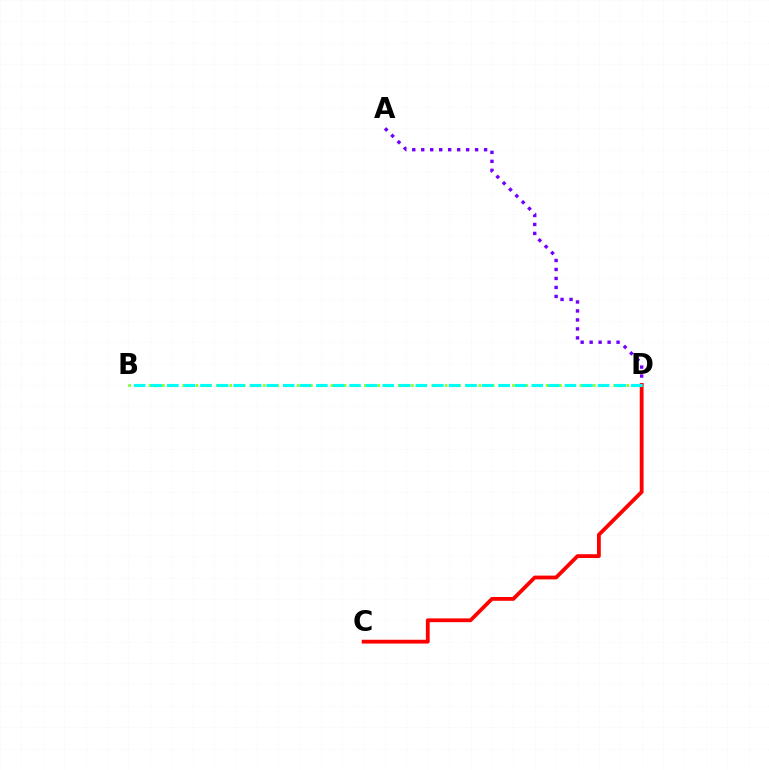{('A', 'D'): [{'color': '#7200ff', 'line_style': 'dotted', 'thickness': 2.44}], ('C', 'D'): [{'color': '#ff0000', 'line_style': 'solid', 'thickness': 2.74}], ('B', 'D'): [{'color': '#84ff00', 'line_style': 'dotted', 'thickness': 1.83}, {'color': '#00fff6', 'line_style': 'dashed', 'thickness': 2.25}]}